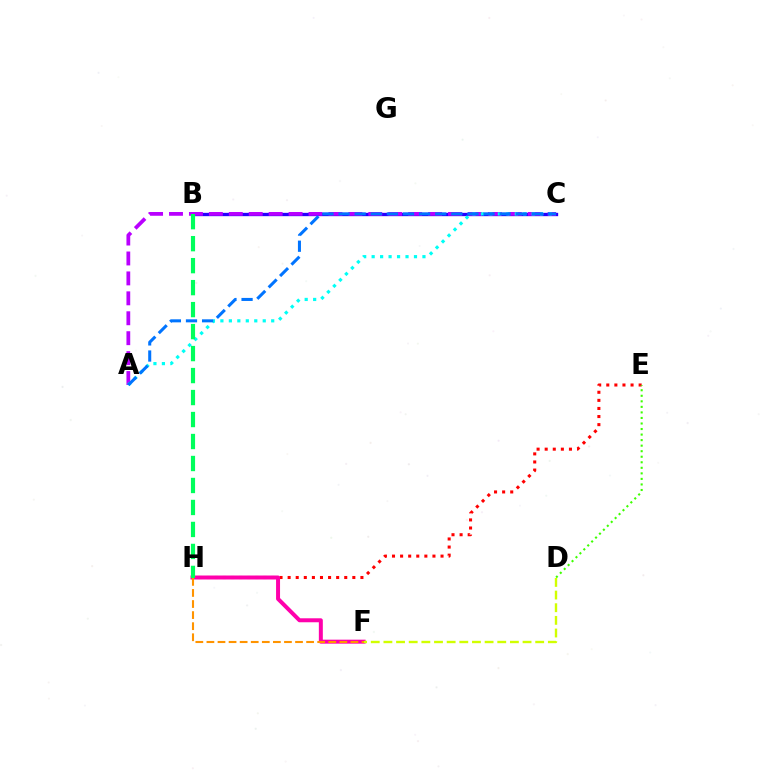{('E', 'H'): [{'color': '#ff0000', 'line_style': 'dotted', 'thickness': 2.2}], ('B', 'C'): [{'color': '#2500ff', 'line_style': 'solid', 'thickness': 2.39}], ('F', 'H'): [{'color': '#ff00ac', 'line_style': 'solid', 'thickness': 2.87}, {'color': '#ff9400', 'line_style': 'dashed', 'thickness': 1.5}], ('A', 'C'): [{'color': '#b900ff', 'line_style': 'dashed', 'thickness': 2.71}, {'color': '#00fff6', 'line_style': 'dotted', 'thickness': 2.3}, {'color': '#0074ff', 'line_style': 'dashed', 'thickness': 2.19}], ('D', 'E'): [{'color': '#3dff00', 'line_style': 'dotted', 'thickness': 1.51}], ('D', 'F'): [{'color': '#d1ff00', 'line_style': 'dashed', 'thickness': 1.72}], ('B', 'H'): [{'color': '#00ff5c', 'line_style': 'dashed', 'thickness': 2.99}]}